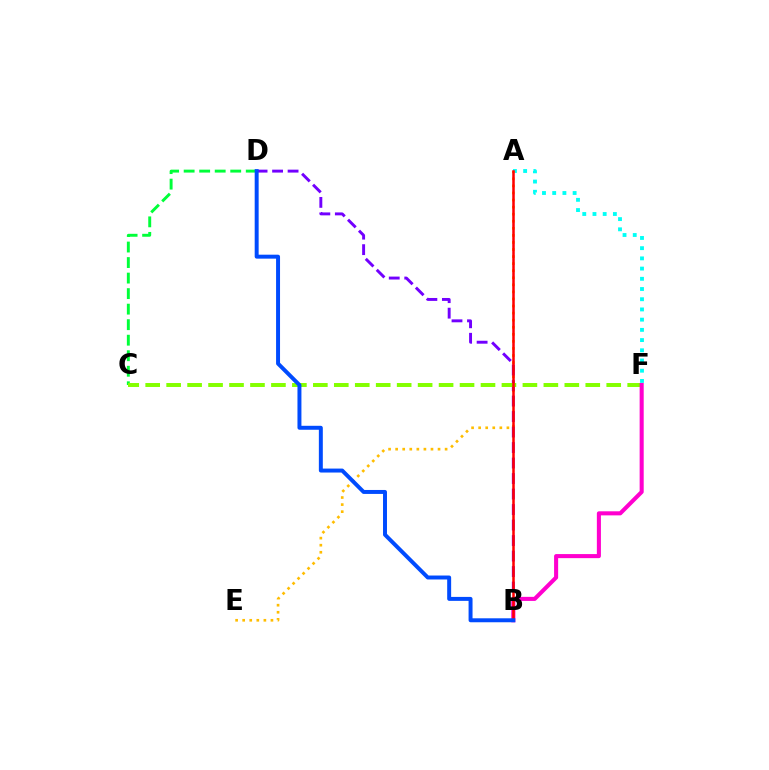{('C', 'D'): [{'color': '#00ff39', 'line_style': 'dashed', 'thickness': 2.11}], ('A', 'F'): [{'color': '#00fff6', 'line_style': 'dotted', 'thickness': 2.77}], ('A', 'E'): [{'color': '#ffbd00', 'line_style': 'dotted', 'thickness': 1.92}], ('B', 'D'): [{'color': '#7200ff', 'line_style': 'dashed', 'thickness': 2.11}, {'color': '#004bff', 'line_style': 'solid', 'thickness': 2.85}], ('C', 'F'): [{'color': '#84ff00', 'line_style': 'dashed', 'thickness': 2.85}], ('B', 'F'): [{'color': '#ff00cf', 'line_style': 'solid', 'thickness': 2.93}], ('A', 'B'): [{'color': '#ff0000', 'line_style': 'solid', 'thickness': 1.82}]}